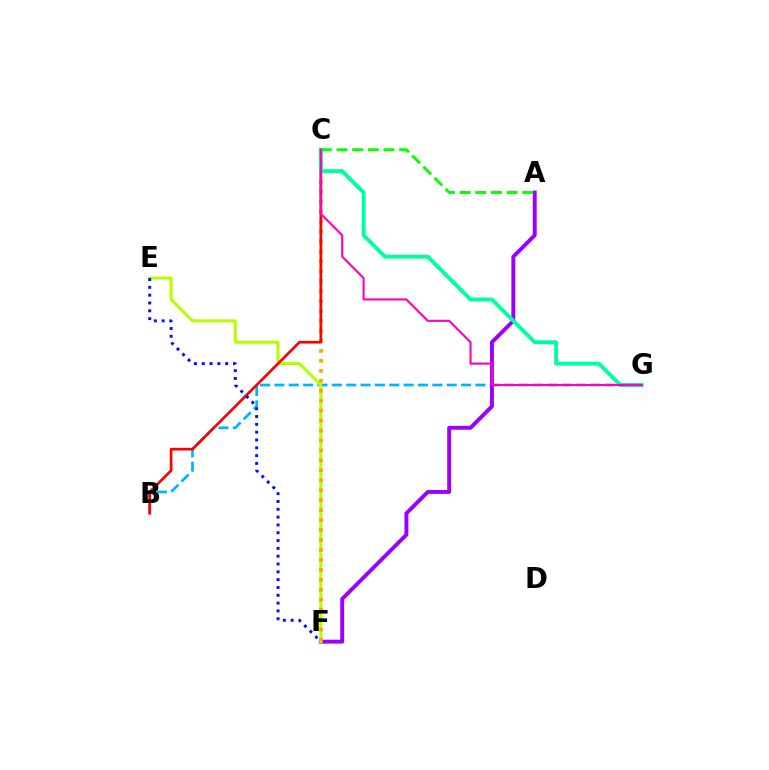{('B', 'G'): [{'color': '#00b5ff', 'line_style': 'dashed', 'thickness': 1.95}], ('A', 'F'): [{'color': '#9b00ff', 'line_style': 'solid', 'thickness': 2.83}], ('E', 'F'): [{'color': '#b3ff00', 'line_style': 'solid', 'thickness': 2.17}, {'color': '#0010ff', 'line_style': 'dotted', 'thickness': 2.12}], ('C', 'F'): [{'color': '#ffa500', 'line_style': 'dotted', 'thickness': 2.7}], ('B', 'C'): [{'color': '#ff0000', 'line_style': 'solid', 'thickness': 1.94}], ('C', 'G'): [{'color': '#00ff9d', 'line_style': 'solid', 'thickness': 2.81}, {'color': '#ff00bd', 'line_style': 'solid', 'thickness': 1.52}], ('A', 'C'): [{'color': '#08ff00', 'line_style': 'dashed', 'thickness': 2.13}]}